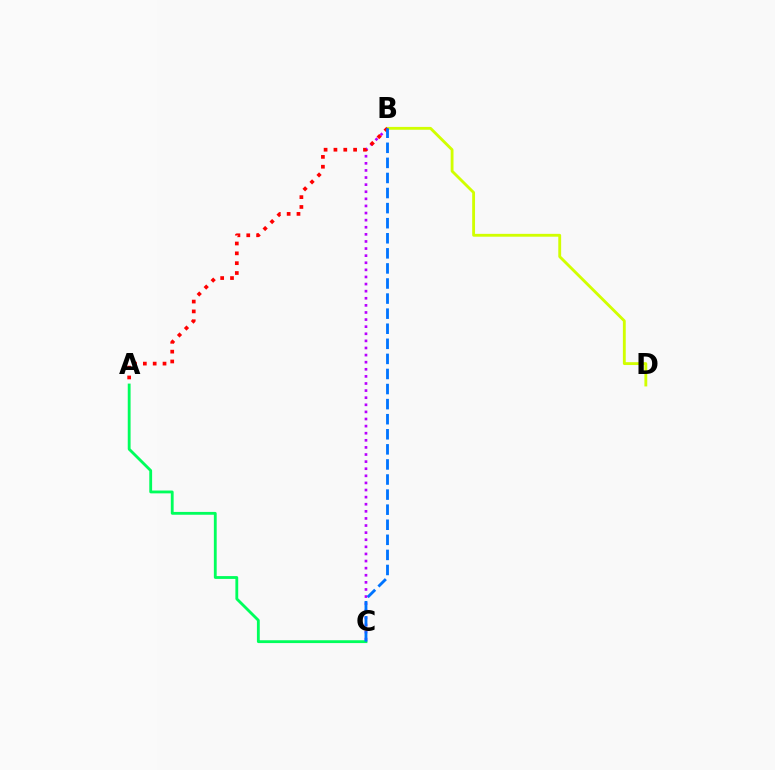{('B', 'D'): [{'color': '#d1ff00', 'line_style': 'solid', 'thickness': 2.05}], ('B', 'C'): [{'color': '#b900ff', 'line_style': 'dotted', 'thickness': 1.93}, {'color': '#0074ff', 'line_style': 'dashed', 'thickness': 2.05}], ('A', 'B'): [{'color': '#ff0000', 'line_style': 'dotted', 'thickness': 2.67}], ('A', 'C'): [{'color': '#00ff5c', 'line_style': 'solid', 'thickness': 2.04}]}